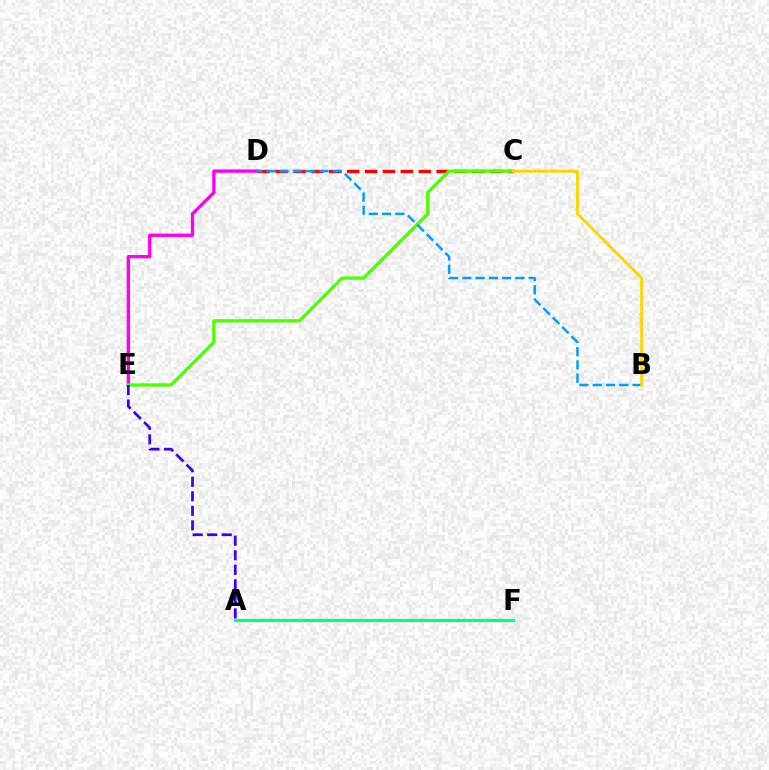{('D', 'E'): [{'color': '#ff00ed', 'line_style': 'solid', 'thickness': 2.39}], ('C', 'D'): [{'color': '#ff0000', 'line_style': 'dashed', 'thickness': 2.43}], ('C', 'E'): [{'color': '#4fff00', 'line_style': 'solid', 'thickness': 2.4}], ('A', 'F'): [{'color': '#00ff86', 'line_style': 'solid', 'thickness': 2.23}], ('A', 'E'): [{'color': '#3700ff', 'line_style': 'dashed', 'thickness': 1.97}], ('B', 'D'): [{'color': '#009eff', 'line_style': 'dashed', 'thickness': 1.8}], ('B', 'C'): [{'color': '#ffd500', 'line_style': 'solid', 'thickness': 2.09}]}